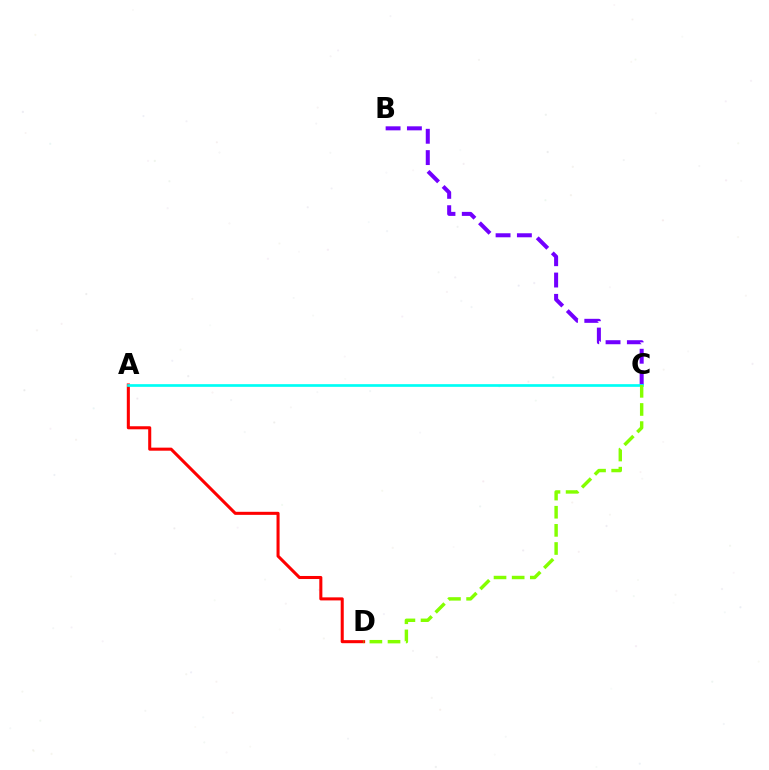{('A', 'D'): [{'color': '#ff0000', 'line_style': 'solid', 'thickness': 2.2}], ('B', 'C'): [{'color': '#7200ff', 'line_style': 'dashed', 'thickness': 2.9}], ('A', 'C'): [{'color': '#00fff6', 'line_style': 'solid', 'thickness': 1.94}], ('C', 'D'): [{'color': '#84ff00', 'line_style': 'dashed', 'thickness': 2.46}]}